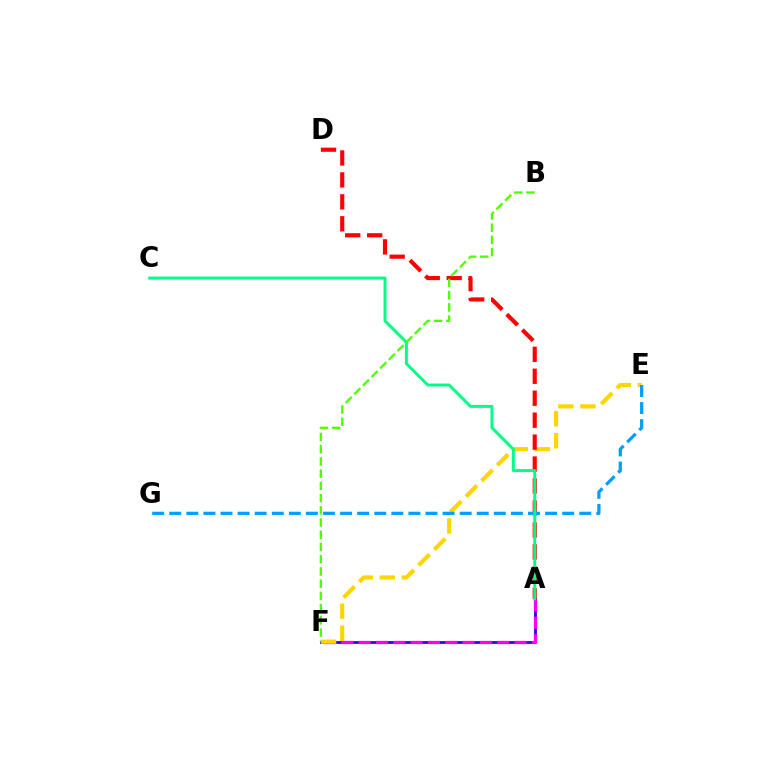{('A', 'F'): [{'color': '#3700ff', 'line_style': 'solid', 'thickness': 2.04}, {'color': '#ff00ed', 'line_style': 'dashed', 'thickness': 2.35}], ('E', 'F'): [{'color': '#ffd500', 'line_style': 'dashed', 'thickness': 3.0}], ('A', 'D'): [{'color': '#ff0000', 'line_style': 'dashed', 'thickness': 2.98}], ('E', 'G'): [{'color': '#009eff', 'line_style': 'dashed', 'thickness': 2.32}], ('A', 'C'): [{'color': '#00ff86', 'line_style': 'solid', 'thickness': 2.13}], ('B', 'F'): [{'color': '#4fff00', 'line_style': 'dashed', 'thickness': 1.66}]}